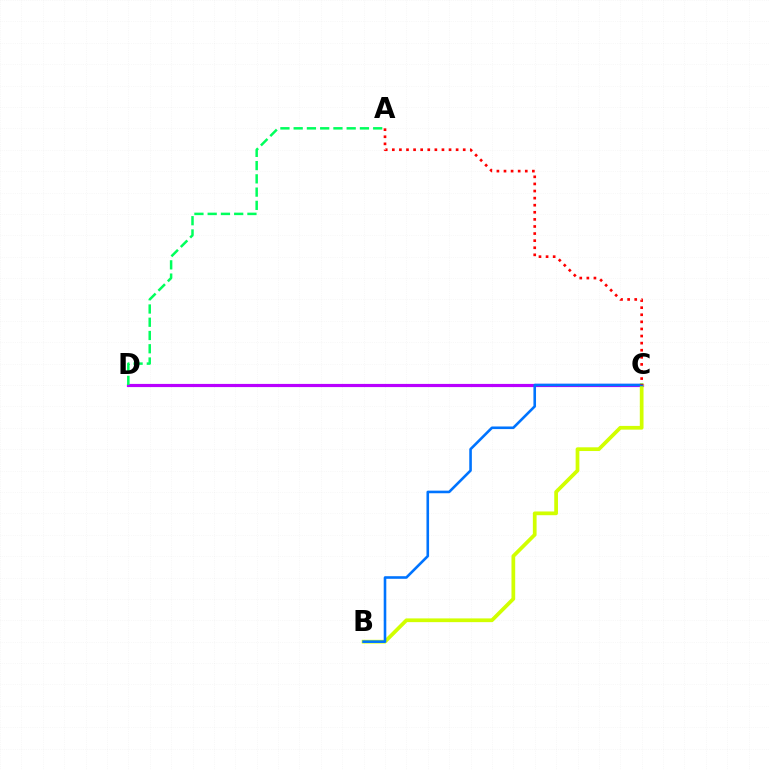{('C', 'D'): [{'color': '#b900ff', 'line_style': 'solid', 'thickness': 2.29}], ('B', 'C'): [{'color': '#d1ff00', 'line_style': 'solid', 'thickness': 2.69}, {'color': '#0074ff', 'line_style': 'solid', 'thickness': 1.87}], ('A', 'D'): [{'color': '#00ff5c', 'line_style': 'dashed', 'thickness': 1.8}], ('A', 'C'): [{'color': '#ff0000', 'line_style': 'dotted', 'thickness': 1.93}]}